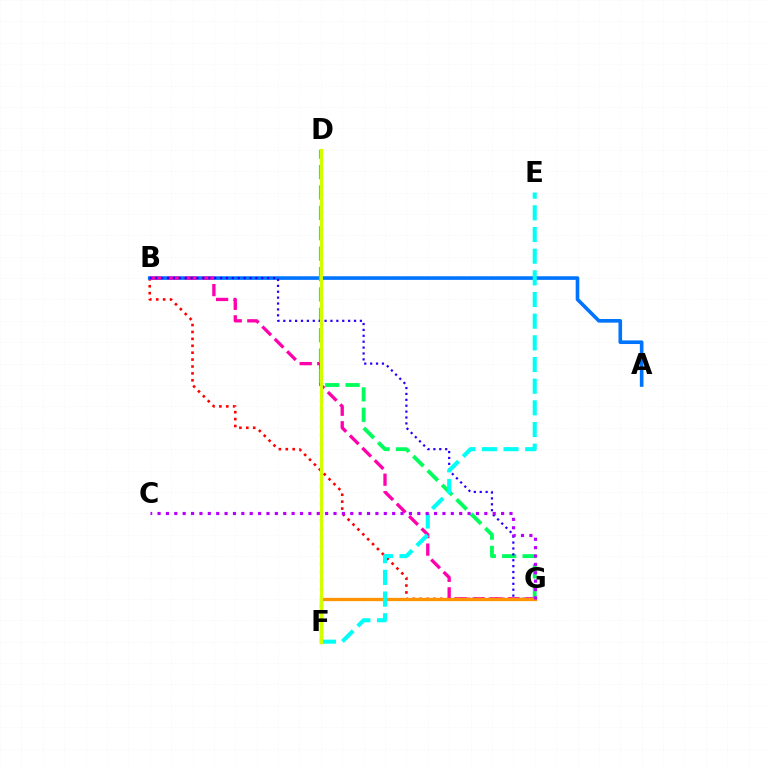{('B', 'G'): [{'color': '#ff0000', 'line_style': 'dotted', 'thickness': 1.88}, {'color': '#ff00ac', 'line_style': 'dashed', 'thickness': 2.38}, {'color': '#2500ff', 'line_style': 'dotted', 'thickness': 1.6}], ('A', 'B'): [{'color': '#0074ff', 'line_style': 'solid', 'thickness': 2.61}], ('D', 'F'): [{'color': '#3dff00', 'line_style': 'dotted', 'thickness': 2.33}, {'color': '#d1ff00', 'line_style': 'solid', 'thickness': 2.23}], ('D', 'G'): [{'color': '#00ff5c', 'line_style': 'dashed', 'thickness': 2.77}], ('F', 'G'): [{'color': '#ff9400', 'line_style': 'solid', 'thickness': 2.37}], ('E', 'F'): [{'color': '#00fff6', 'line_style': 'dashed', 'thickness': 2.94}], ('C', 'G'): [{'color': '#b900ff', 'line_style': 'dotted', 'thickness': 2.28}]}